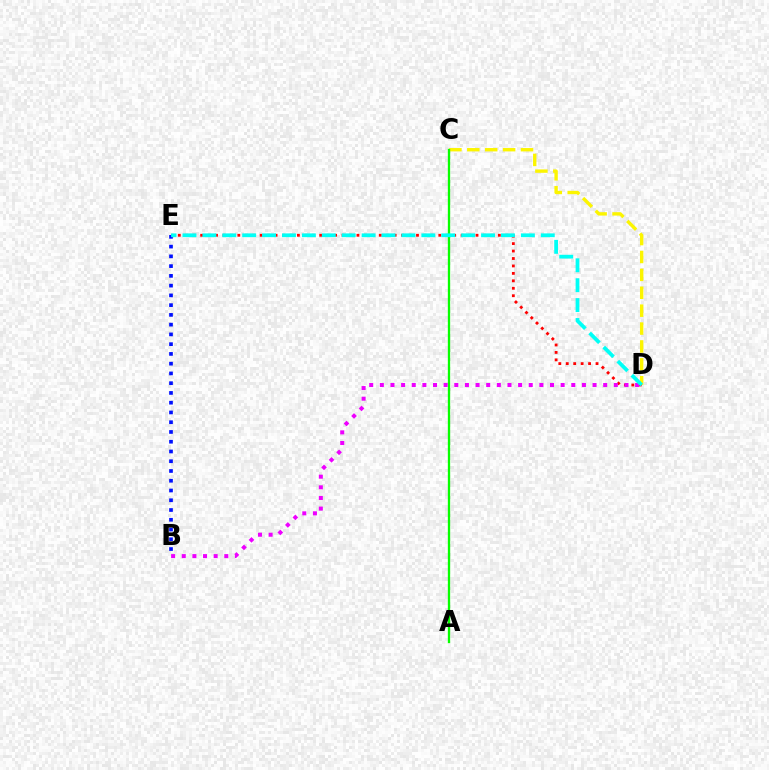{('C', 'D'): [{'color': '#fcf500', 'line_style': 'dashed', 'thickness': 2.43}], ('D', 'E'): [{'color': '#ff0000', 'line_style': 'dotted', 'thickness': 2.02}, {'color': '#00fff6', 'line_style': 'dashed', 'thickness': 2.7}], ('A', 'C'): [{'color': '#08ff00', 'line_style': 'solid', 'thickness': 1.67}], ('B', 'D'): [{'color': '#ee00ff', 'line_style': 'dotted', 'thickness': 2.89}], ('B', 'E'): [{'color': '#0010ff', 'line_style': 'dotted', 'thickness': 2.65}]}